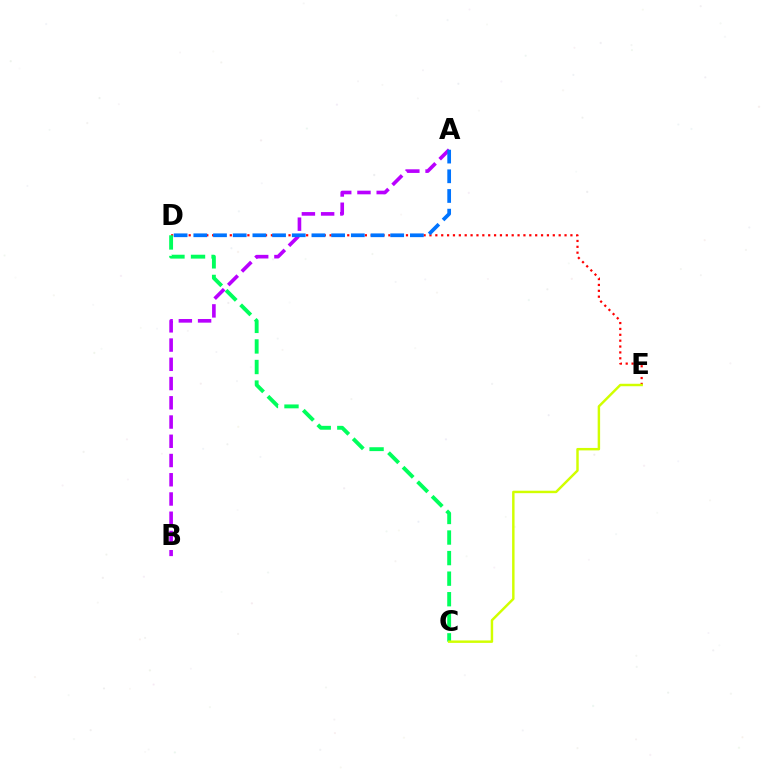{('D', 'E'): [{'color': '#ff0000', 'line_style': 'dotted', 'thickness': 1.6}], ('C', 'D'): [{'color': '#00ff5c', 'line_style': 'dashed', 'thickness': 2.79}], ('A', 'B'): [{'color': '#b900ff', 'line_style': 'dashed', 'thickness': 2.61}], ('A', 'D'): [{'color': '#0074ff', 'line_style': 'dashed', 'thickness': 2.67}], ('C', 'E'): [{'color': '#d1ff00', 'line_style': 'solid', 'thickness': 1.77}]}